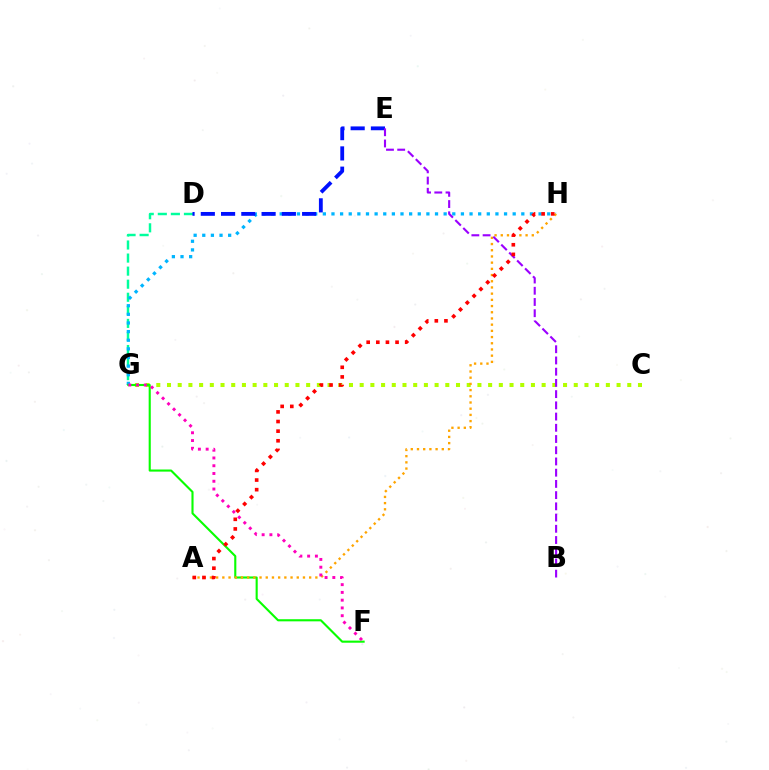{('D', 'G'): [{'color': '#00ff9d', 'line_style': 'dashed', 'thickness': 1.77}], ('C', 'G'): [{'color': '#b3ff00', 'line_style': 'dotted', 'thickness': 2.91}], ('G', 'H'): [{'color': '#00b5ff', 'line_style': 'dotted', 'thickness': 2.34}], ('D', 'E'): [{'color': '#0010ff', 'line_style': 'dashed', 'thickness': 2.75}], ('F', 'G'): [{'color': '#08ff00', 'line_style': 'solid', 'thickness': 1.52}, {'color': '#ff00bd', 'line_style': 'dotted', 'thickness': 2.11}], ('A', 'H'): [{'color': '#ffa500', 'line_style': 'dotted', 'thickness': 1.68}, {'color': '#ff0000', 'line_style': 'dotted', 'thickness': 2.62}], ('B', 'E'): [{'color': '#9b00ff', 'line_style': 'dashed', 'thickness': 1.52}]}